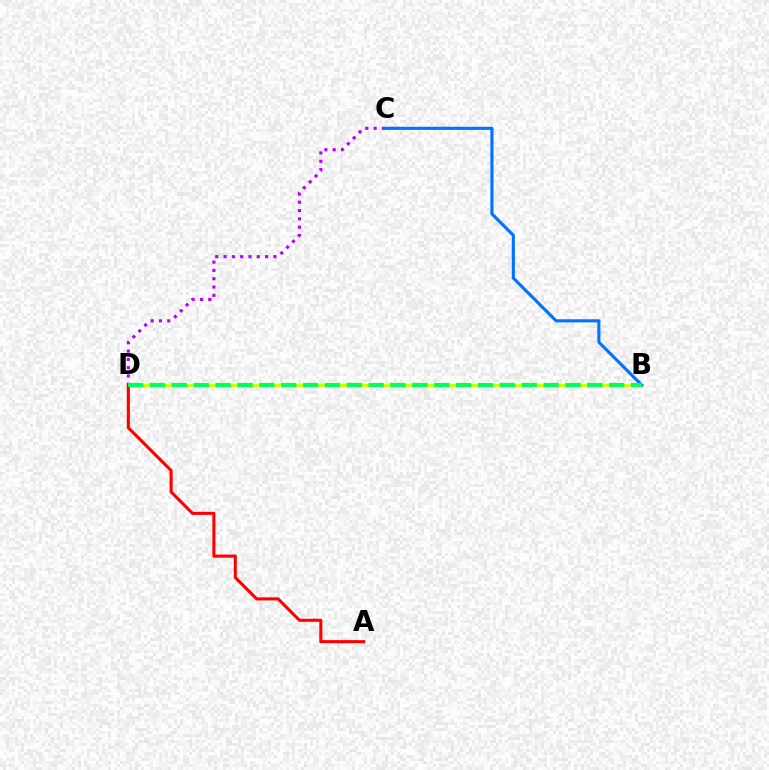{('C', 'D'): [{'color': '#b900ff', 'line_style': 'dotted', 'thickness': 2.26}], ('B', 'D'): [{'color': '#d1ff00', 'line_style': 'solid', 'thickness': 2.35}, {'color': '#00ff5c', 'line_style': 'dashed', 'thickness': 2.97}], ('B', 'C'): [{'color': '#0074ff', 'line_style': 'solid', 'thickness': 2.24}], ('A', 'D'): [{'color': '#ff0000', 'line_style': 'solid', 'thickness': 2.21}]}